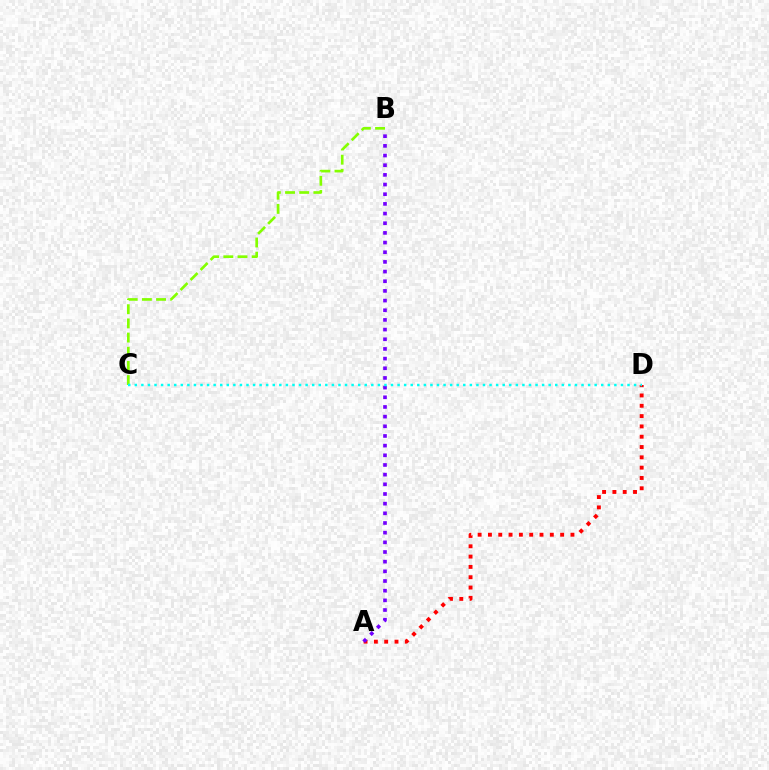{('A', 'D'): [{'color': '#ff0000', 'line_style': 'dotted', 'thickness': 2.8}], ('A', 'B'): [{'color': '#7200ff', 'line_style': 'dotted', 'thickness': 2.63}], ('B', 'C'): [{'color': '#84ff00', 'line_style': 'dashed', 'thickness': 1.92}], ('C', 'D'): [{'color': '#00fff6', 'line_style': 'dotted', 'thickness': 1.78}]}